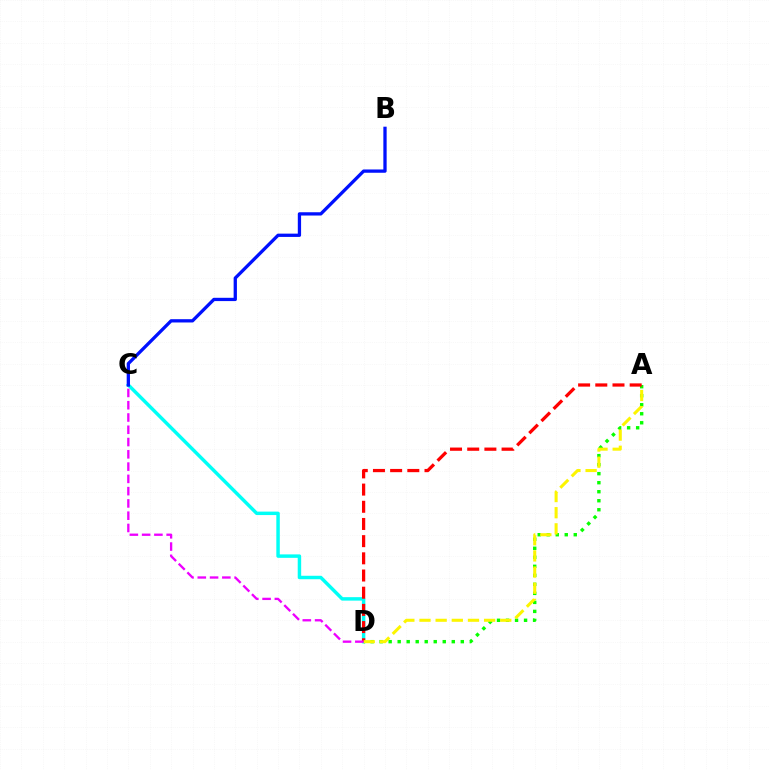{('C', 'D'): [{'color': '#00fff6', 'line_style': 'solid', 'thickness': 2.49}, {'color': '#ee00ff', 'line_style': 'dashed', 'thickness': 1.67}], ('A', 'D'): [{'color': '#08ff00', 'line_style': 'dotted', 'thickness': 2.45}, {'color': '#ff0000', 'line_style': 'dashed', 'thickness': 2.33}, {'color': '#fcf500', 'line_style': 'dashed', 'thickness': 2.19}], ('B', 'C'): [{'color': '#0010ff', 'line_style': 'solid', 'thickness': 2.37}]}